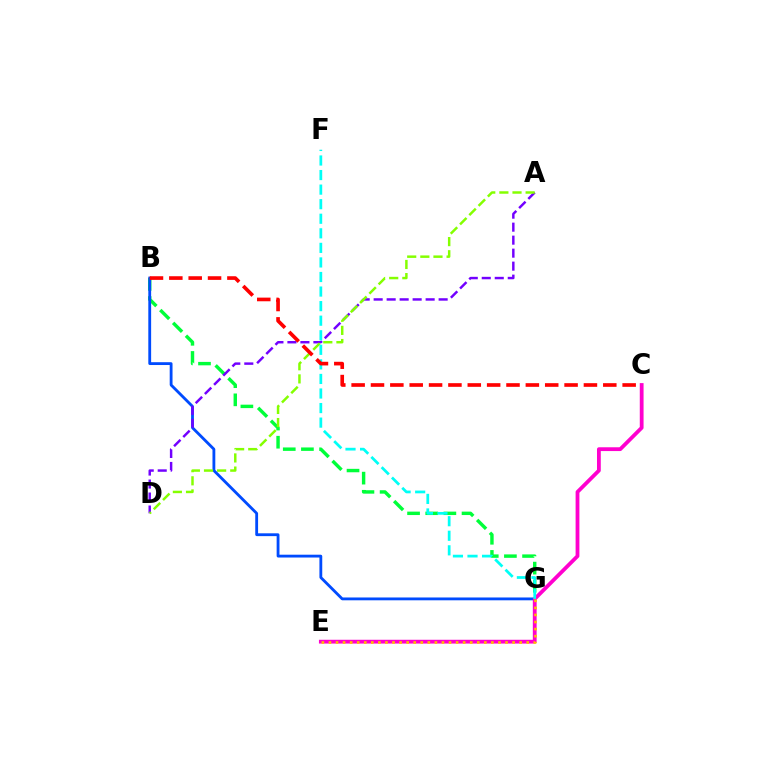{('B', 'G'): [{'color': '#00ff39', 'line_style': 'dashed', 'thickness': 2.47}, {'color': '#004bff', 'line_style': 'solid', 'thickness': 2.03}], ('C', 'E'): [{'color': '#ff00cf', 'line_style': 'solid', 'thickness': 2.73}], ('A', 'D'): [{'color': '#7200ff', 'line_style': 'dashed', 'thickness': 1.77}, {'color': '#84ff00', 'line_style': 'dashed', 'thickness': 1.78}], ('F', 'G'): [{'color': '#00fff6', 'line_style': 'dashed', 'thickness': 1.98}], ('E', 'G'): [{'color': '#ffbd00', 'line_style': 'dotted', 'thickness': 1.92}], ('B', 'C'): [{'color': '#ff0000', 'line_style': 'dashed', 'thickness': 2.63}]}